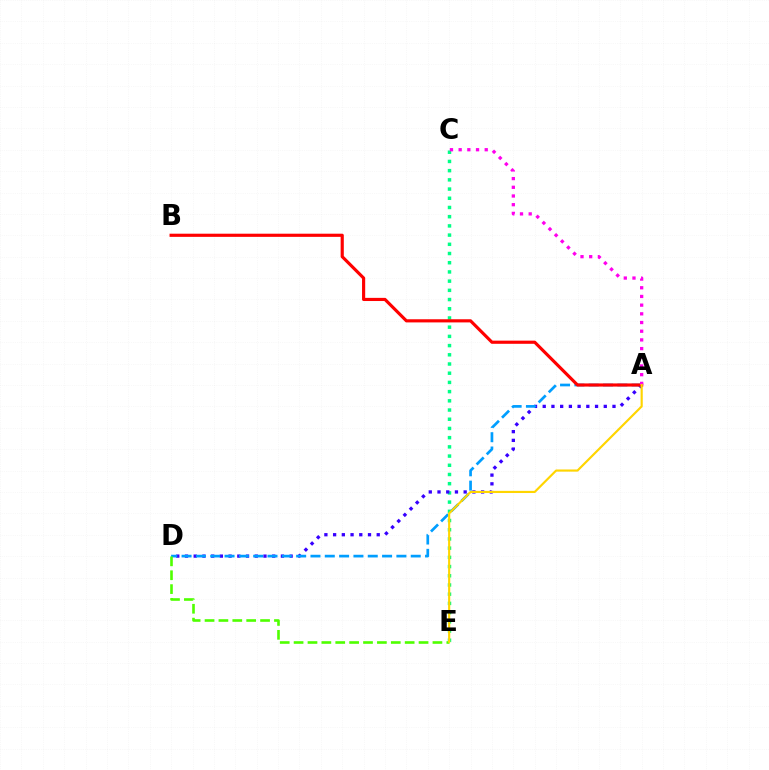{('C', 'E'): [{'color': '#00ff86', 'line_style': 'dotted', 'thickness': 2.5}], ('A', 'D'): [{'color': '#3700ff', 'line_style': 'dotted', 'thickness': 2.37}, {'color': '#009eff', 'line_style': 'dashed', 'thickness': 1.95}], ('D', 'E'): [{'color': '#4fff00', 'line_style': 'dashed', 'thickness': 1.89}], ('A', 'B'): [{'color': '#ff0000', 'line_style': 'solid', 'thickness': 2.27}], ('A', 'C'): [{'color': '#ff00ed', 'line_style': 'dotted', 'thickness': 2.36}], ('A', 'E'): [{'color': '#ffd500', 'line_style': 'solid', 'thickness': 1.55}]}